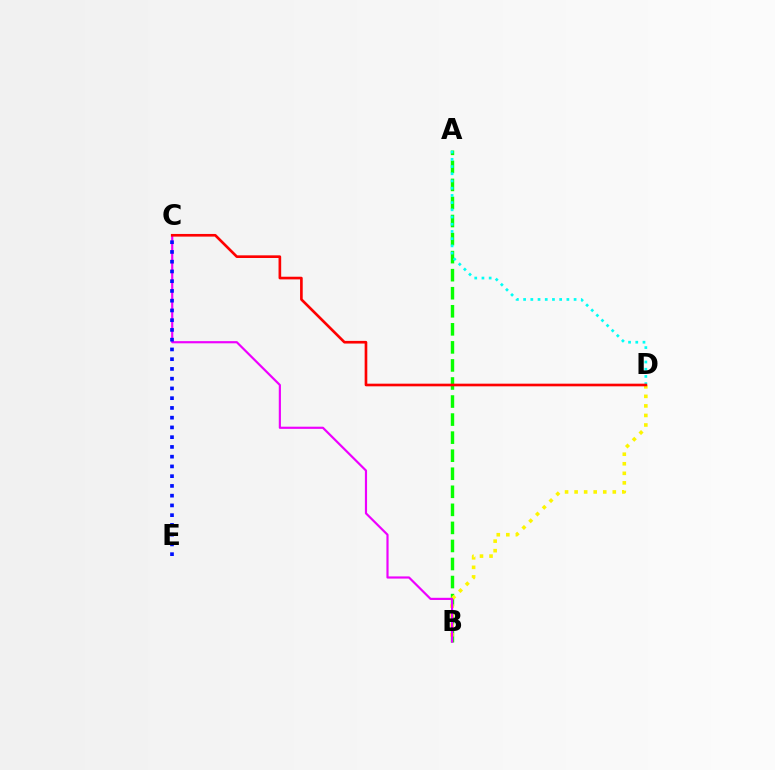{('A', 'B'): [{'color': '#08ff00', 'line_style': 'dashed', 'thickness': 2.45}], ('B', 'D'): [{'color': '#fcf500', 'line_style': 'dotted', 'thickness': 2.59}], ('B', 'C'): [{'color': '#ee00ff', 'line_style': 'solid', 'thickness': 1.57}], ('C', 'E'): [{'color': '#0010ff', 'line_style': 'dotted', 'thickness': 2.65}], ('A', 'D'): [{'color': '#00fff6', 'line_style': 'dotted', 'thickness': 1.96}], ('C', 'D'): [{'color': '#ff0000', 'line_style': 'solid', 'thickness': 1.91}]}